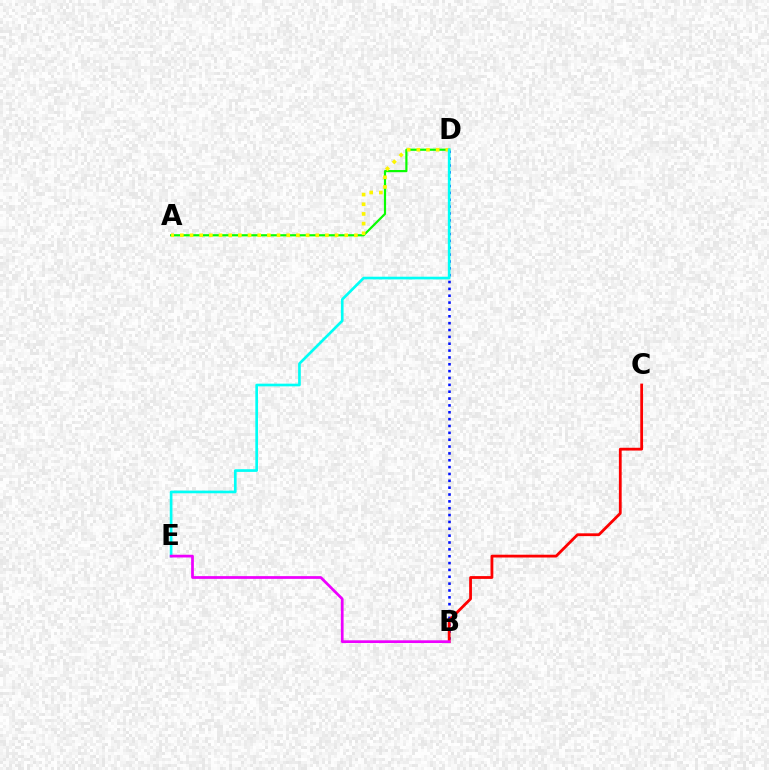{('B', 'D'): [{'color': '#0010ff', 'line_style': 'dotted', 'thickness': 1.86}], ('A', 'D'): [{'color': '#08ff00', 'line_style': 'solid', 'thickness': 1.57}, {'color': '#fcf500', 'line_style': 'dotted', 'thickness': 2.63}], ('B', 'C'): [{'color': '#ff0000', 'line_style': 'solid', 'thickness': 2.01}], ('D', 'E'): [{'color': '#00fff6', 'line_style': 'solid', 'thickness': 1.92}], ('B', 'E'): [{'color': '#ee00ff', 'line_style': 'solid', 'thickness': 1.97}]}